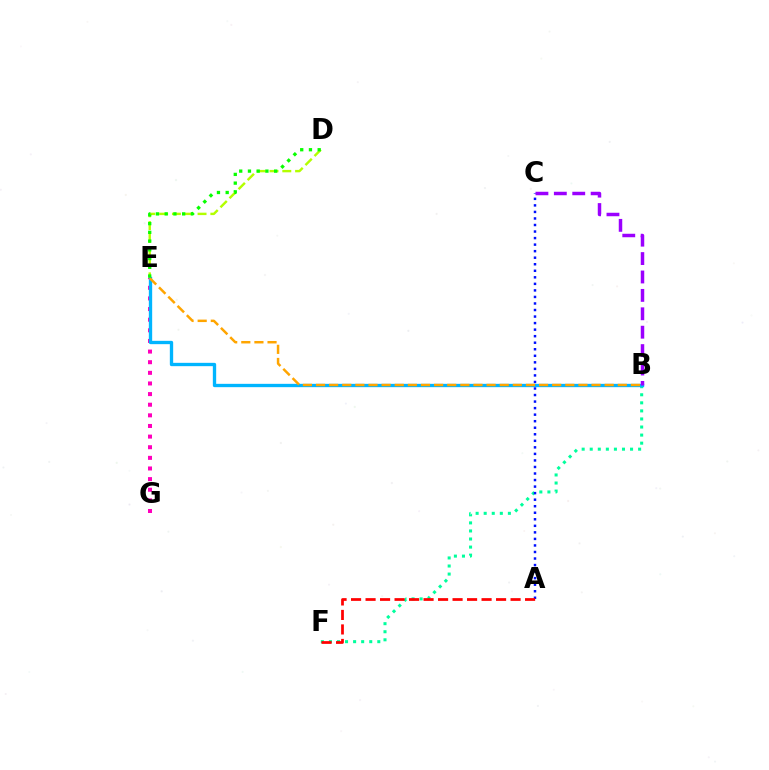{('B', 'F'): [{'color': '#00ff9d', 'line_style': 'dotted', 'thickness': 2.19}], ('A', 'C'): [{'color': '#0010ff', 'line_style': 'dotted', 'thickness': 1.78}], ('D', 'E'): [{'color': '#b3ff00', 'line_style': 'dashed', 'thickness': 1.74}, {'color': '#08ff00', 'line_style': 'dotted', 'thickness': 2.37}], ('A', 'F'): [{'color': '#ff0000', 'line_style': 'dashed', 'thickness': 1.97}], ('E', 'G'): [{'color': '#ff00bd', 'line_style': 'dotted', 'thickness': 2.89}], ('B', 'E'): [{'color': '#00b5ff', 'line_style': 'solid', 'thickness': 2.39}, {'color': '#ffa500', 'line_style': 'dashed', 'thickness': 1.78}], ('B', 'C'): [{'color': '#9b00ff', 'line_style': 'dashed', 'thickness': 2.5}]}